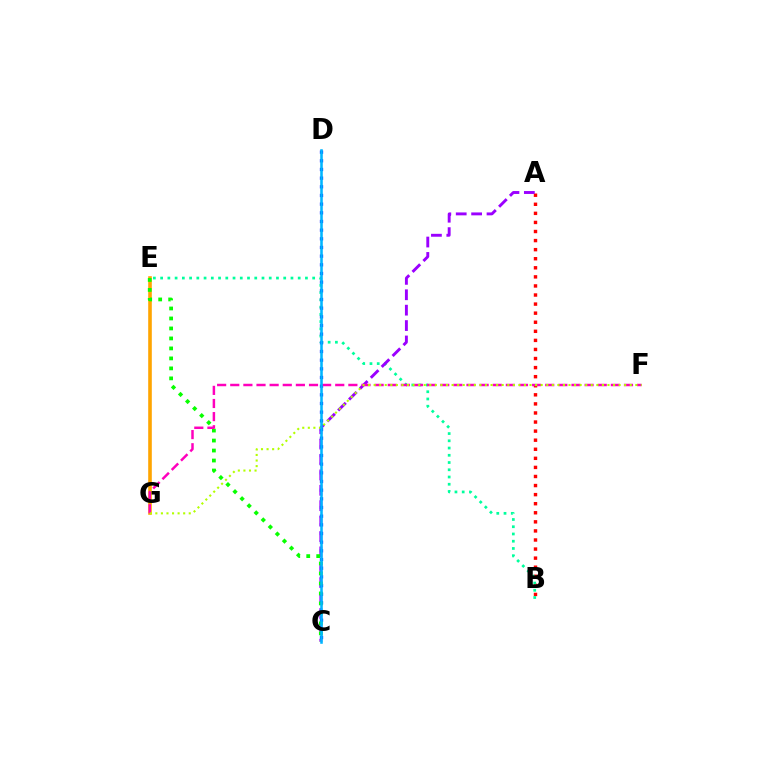{('A', 'B'): [{'color': '#ff0000', 'line_style': 'dotted', 'thickness': 2.47}], ('B', 'E'): [{'color': '#00ff9d', 'line_style': 'dotted', 'thickness': 1.97}], ('A', 'C'): [{'color': '#9b00ff', 'line_style': 'dashed', 'thickness': 2.09}], ('E', 'G'): [{'color': '#ffa500', 'line_style': 'solid', 'thickness': 2.6}], ('C', 'D'): [{'color': '#0010ff', 'line_style': 'dotted', 'thickness': 2.35}, {'color': '#00b5ff', 'line_style': 'solid', 'thickness': 1.84}], ('C', 'E'): [{'color': '#08ff00', 'line_style': 'dotted', 'thickness': 2.71}], ('F', 'G'): [{'color': '#ff00bd', 'line_style': 'dashed', 'thickness': 1.78}, {'color': '#b3ff00', 'line_style': 'dotted', 'thickness': 1.51}]}